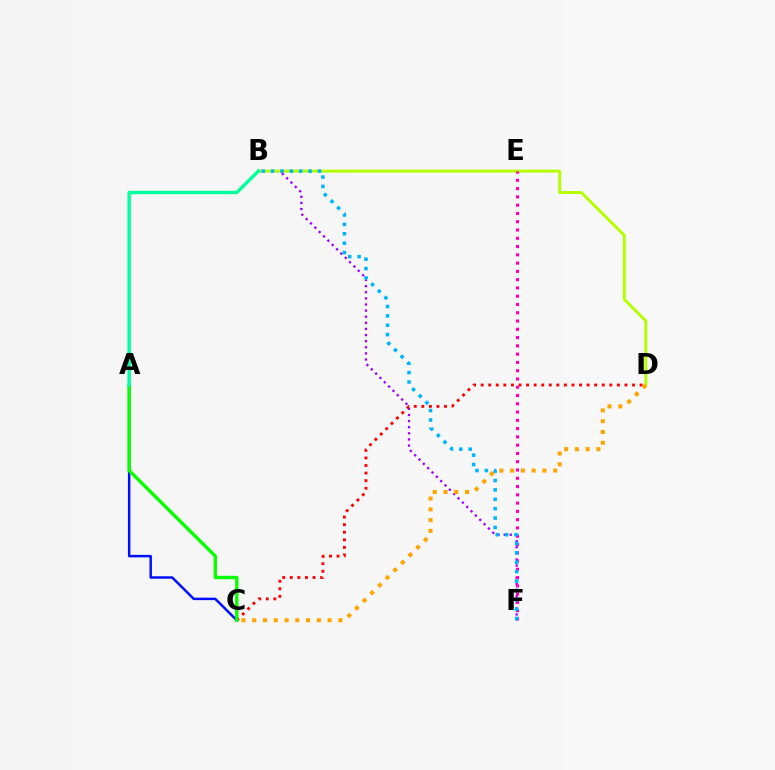{('B', 'F'): [{'color': '#9b00ff', 'line_style': 'dotted', 'thickness': 1.66}, {'color': '#00b5ff', 'line_style': 'dotted', 'thickness': 2.55}], ('C', 'D'): [{'color': '#ff0000', 'line_style': 'dotted', 'thickness': 2.06}, {'color': '#ffa500', 'line_style': 'dotted', 'thickness': 2.93}], ('B', 'D'): [{'color': '#b3ff00', 'line_style': 'solid', 'thickness': 2.11}], ('A', 'C'): [{'color': '#0010ff', 'line_style': 'solid', 'thickness': 1.79}, {'color': '#08ff00', 'line_style': 'solid', 'thickness': 2.43}], ('E', 'F'): [{'color': '#ff00bd', 'line_style': 'dotted', 'thickness': 2.25}], ('A', 'B'): [{'color': '#00ff9d', 'line_style': 'solid', 'thickness': 2.44}]}